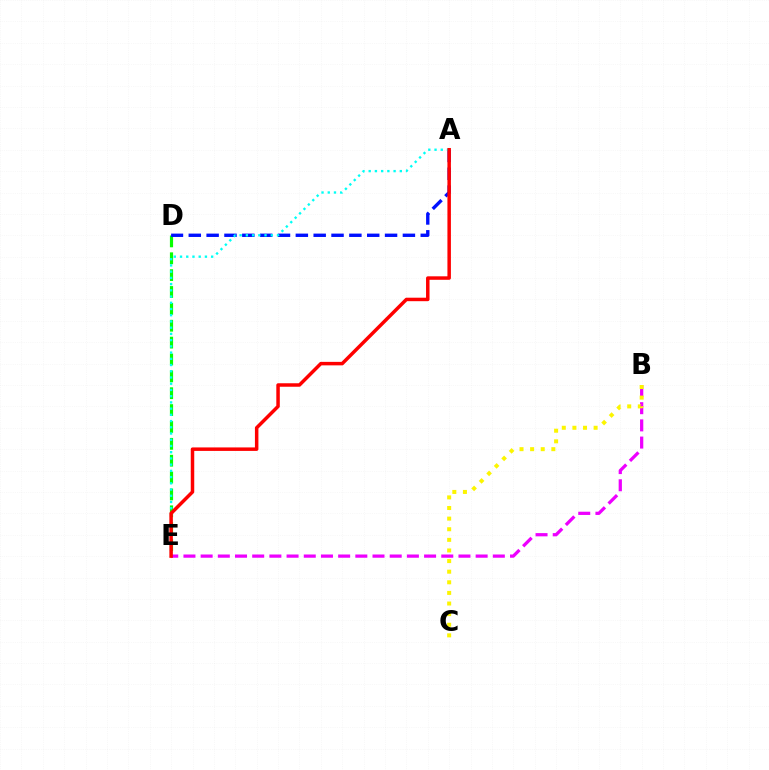{('D', 'E'): [{'color': '#08ff00', 'line_style': 'dashed', 'thickness': 2.29}], ('A', 'D'): [{'color': '#0010ff', 'line_style': 'dashed', 'thickness': 2.42}], ('B', 'E'): [{'color': '#ee00ff', 'line_style': 'dashed', 'thickness': 2.34}], ('B', 'C'): [{'color': '#fcf500', 'line_style': 'dotted', 'thickness': 2.88}], ('A', 'E'): [{'color': '#00fff6', 'line_style': 'dotted', 'thickness': 1.69}, {'color': '#ff0000', 'line_style': 'solid', 'thickness': 2.51}]}